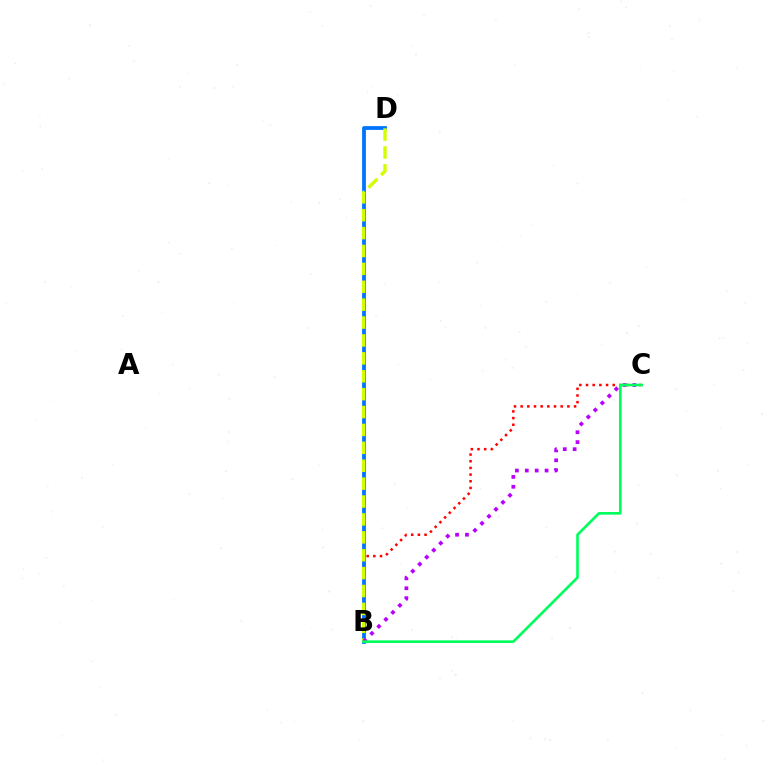{('B', 'C'): [{'color': '#ff0000', 'line_style': 'dotted', 'thickness': 1.81}, {'color': '#b900ff', 'line_style': 'dotted', 'thickness': 2.69}, {'color': '#00ff5c', 'line_style': 'solid', 'thickness': 1.91}], ('B', 'D'): [{'color': '#0074ff', 'line_style': 'solid', 'thickness': 2.71}, {'color': '#d1ff00', 'line_style': 'dashed', 'thickness': 2.43}]}